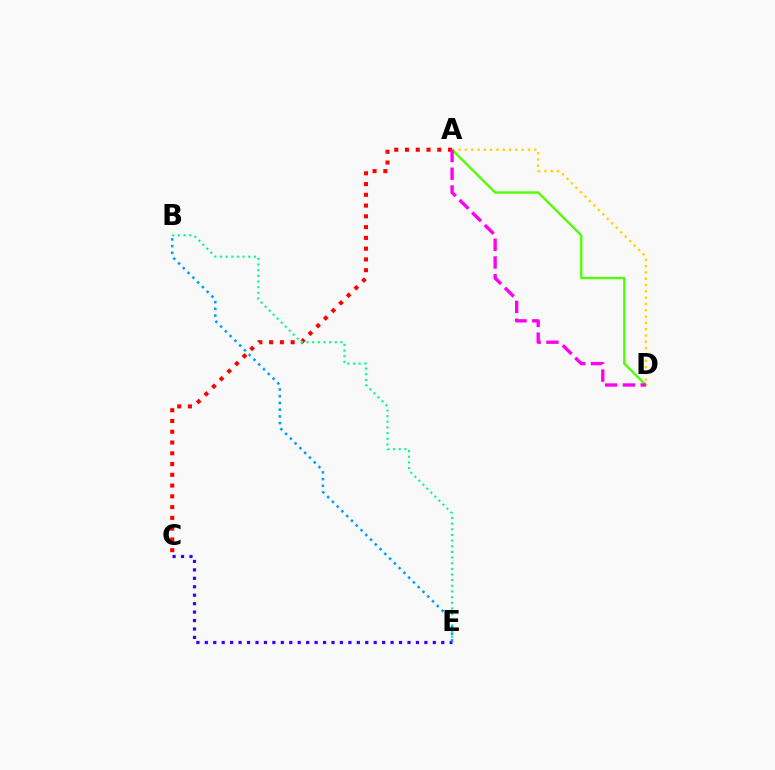{('A', 'D'): [{'color': '#4fff00', 'line_style': 'solid', 'thickness': 1.69}, {'color': '#ffd500', 'line_style': 'dotted', 'thickness': 1.71}, {'color': '#ff00ed', 'line_style': 'dashed', 'thickness': 2.42}], ('A', 'C'): [{'color': '#ff0000', 'line_style': 'dotted', 'thickness': 2.92}], ('B', 'E'): [{'color': '#00ff86', 'line_style': 'dotted', 'thickness': 1.54}, {'color': '#009eff', 'line_style': 'dotted', 'thickness': 1.83}], ('C', 'E'): [{'color': '#3700ff', 'line_style': 'dotted', 'thickness': 2.29}]}